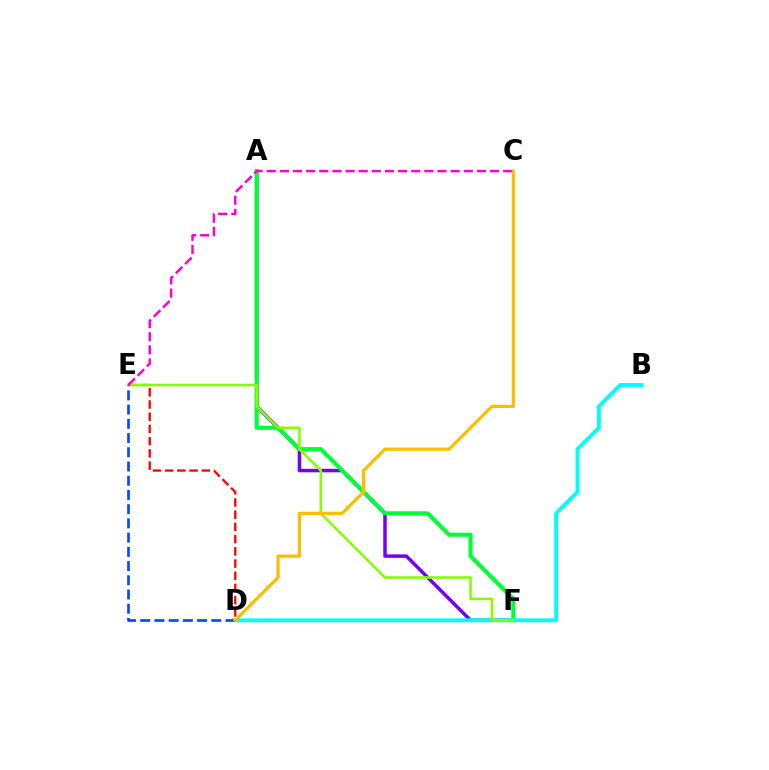{('A', 'F'): [{'color': '#7200ff', 'line_style': 'solid', 'thickness': 2.51}, {'color': '#00ff39', 'line_style': 'solid', 'thickness': 2.95}], ('D', 'E'): [{'color': '#ff0000', 'line_style': 'dashed', 'thickness': 1.66}, {'color': '#004bff', 'line_style': 'dashed', 'thickness': 1.93}], ('B', 'D'): [{'color': '#00fff6', 'line_style': 'solid', 'thickness': 2.79}], ('E', 'F'): [{'color': '#84ff00', 'line_style': 'solid', 'thickness': 1.84}], ('C', 'E'): [{'color': '#ff00cf', 'line_style': 'dashed', 'thickness': 1.78}], ('C', 'D'): [{'color': '#ffbd00', 'line_style': 'solid', 'thickness': 2.31}]}